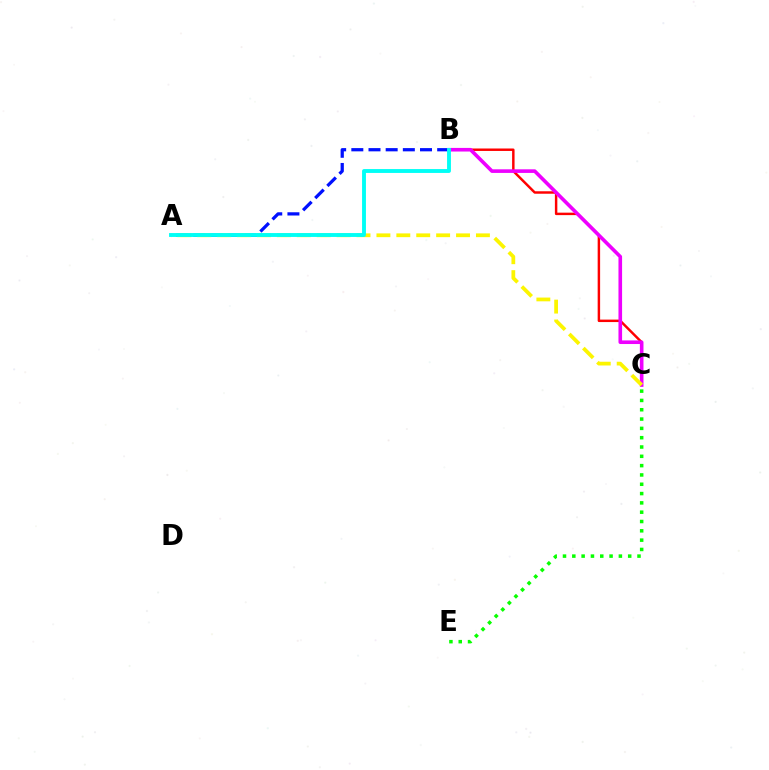{('A', 'B'): [{'color': '#0010ff', 'line_style': 'dashed', 'thickness': 2.33}, {'color': '#00fff6', 'line_style': 'solid', 'thickness': 2.79}], ('B', 'C'): [{'color': '#ff0000', 'line_style': 'solid', 'thickness': 1.77}, {'color': '#ee00ff', 'line_style': 'solid', 'thickness': 2.6}], ('A', 'C'): [{'color': '#fcf500', 'line_style': 'dashed', 'thickness': 2.7}], ('C', 'E'): [{'color': '#08ff00', 'line_style': 'dotted', 'thickness': 2.53}]}